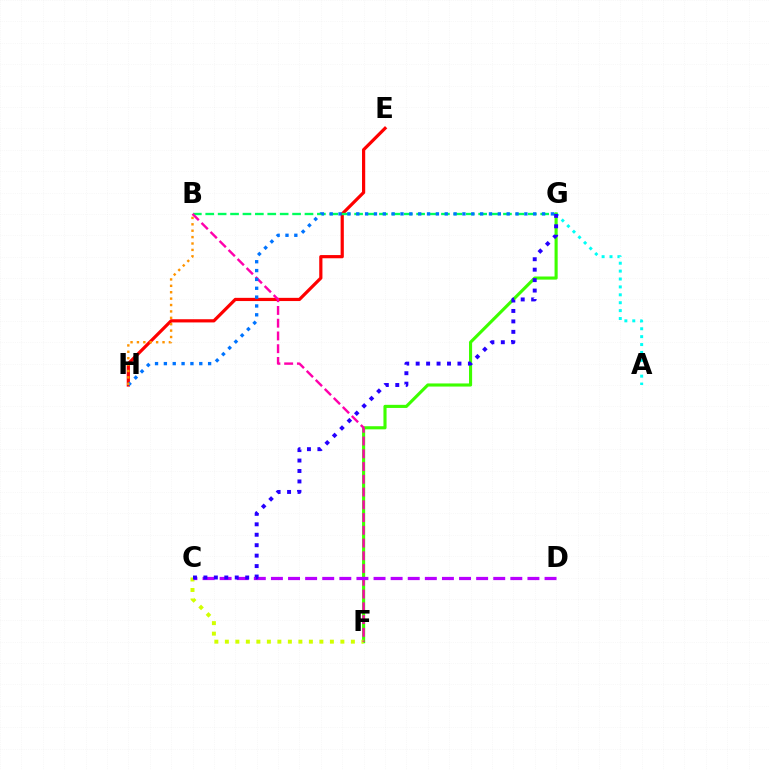{('A', 'G'): [{'color': '#00fff6', 'line_style': 'dotted', 'thickness': 2.15}], ('F', 'G'): [{'color': '#3dff00', 'line_style': 'solid', 'thickness': 2.24}], ('C', 'F'): [{'color': '#d1ff00', 'line_style': 'dotted', 'thickness': 2.85}], ('E', 'H'): [{'color': '#ff0000', 'line_style': 'solid', 'thickness': 2.31}], ('B', 'G'): [{'color': '#00ff5c', 'line_style': 'dashed', 'thickness': 1.69}], ('B', 'F'): [{'color': '#ff00ac', 'line_style': 'dashed', 'thickness': 1.73}], ('G', 'H'): [{'color': '#0074ff', 'line_style': 'dotted', 'thickness': 2.4}], ('C', 'D'): [{'color': '#b900ff', 'line_style': 'dashed', 'thickness': 2.32}], ('C', 'G'): [{'color': '#2500ff', 'line_style': 'dotted', 'thickness': 2.84}], ('B', 'H'): [{'color': '#ff9400', 'line_style': 'dotted', 'thickness': 1.74}]}